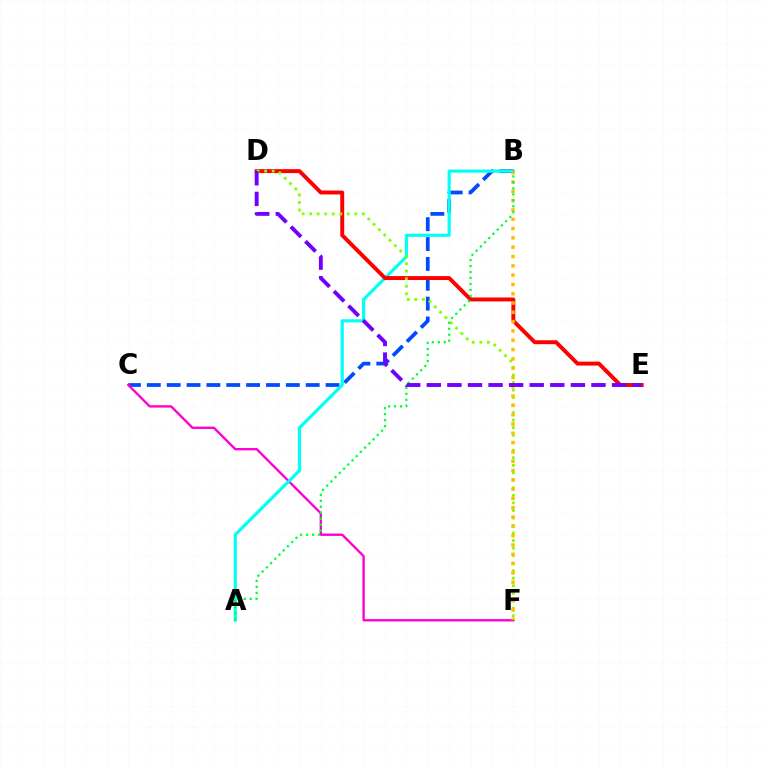{('B', 'C'): [{'color': '#004bff', 'line_style': 'dashed', 'thickness': 2.7}], ('C', 'F'): [{'color': '#ff00cf', 'line_style': 'solid', 'thickness': 1.7}], ('A', 'B'): [{'color': '#00fff6', 'line_style': 'solid', 'thickness': 2.28}, {'color': '#00ff39', 'line_style': 'dotted', 'thickness': 1.62}], ('D', 'E'): [{'color': '#ff0000', 'line_style': 'solid', 'thickness': 2.83}, {'color': '#7200ff', 'line_style': 'dashed', 'thickness': 2.8}], ('D', 'F'): [{'color': '#84ff00', 'line_style': 'dotted', 'thickness': 2.05}], ('B', 'F'): [{'color': '#ffbd00', 'line_style': 'dotted', 'thickness': 2.53}]}